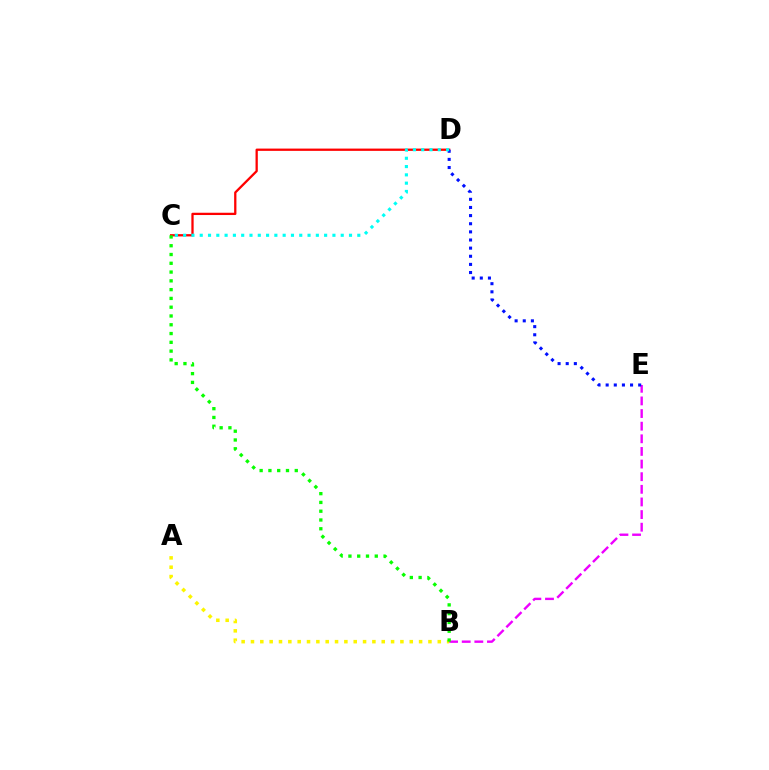{('C', 'D'): [{'color': '#ff0000', 'line_style': 'solid', 'thickness': 1.64}, {'color': '#00fff6', 'line_style': 'dotted', 'thickness': 2.25}], ('B', 'E'): [{'color': '#ee00ff', 'line_style': 'dashed', 'thickness': 1.72}], ('A', 'B'): [{'color': '#fcf500', 'line_style': 'dotted', 'thickness': 2.54}], ('B', 'C'): [{'color': '#08ff00', 'line_style': 'dotted', 'thickness': 2.39}], ('D', 'E'): [{'color': '#0010ff', 'line_style': 'dotted', 'thickness': 2.21}]}